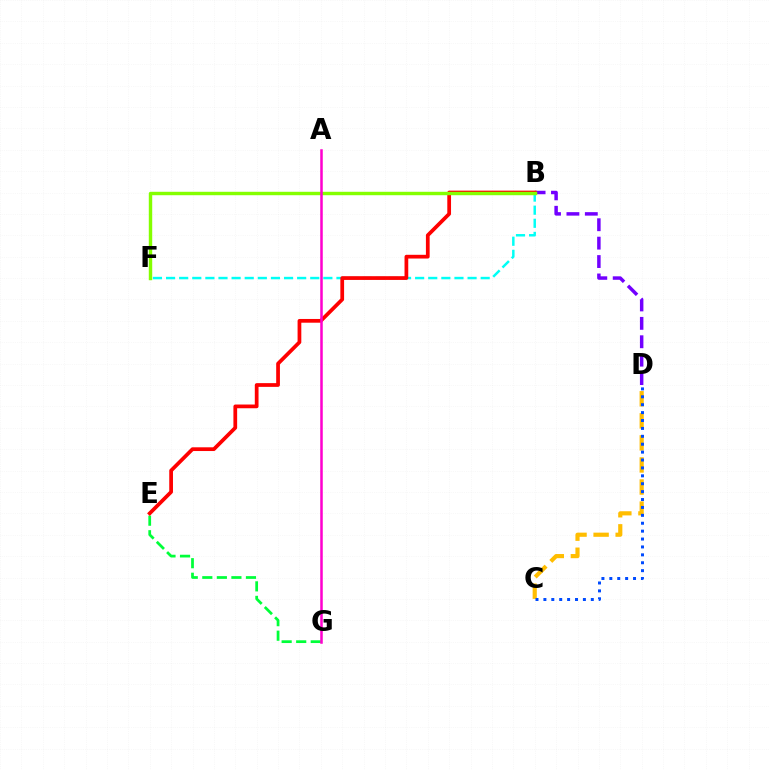{('B', 'D'): [{'color': '#7200ff', 'line_style': 'dashed', 'thickness': 2.5}], ('E', 'G'): [{'color': '#00ff39', 'line_style': 'dashed', 'thickness': 1.98}], ('C', 'D'): [{'color': '#ffbd00', 'line_style': 'dashed', 'thickness': 3.0}, {'color': '#004bff', 'line_style': 'dotted', 'thickness': 2.15}], ('B', 'F'): [{'color': '#00fff6', 'line_style': 'dashed', 'thickness': 1.78}, {'color': '#84ff00', 'line_style': 'solid', 'thickness': 2.46}], ('B', 'E'): [{'color': '#ff0000', 'line_style': 'solid', 'thickness': 2.69}], ('A', 'G'): [{'color': '#ff00cf', 'line_style': 'solid', 'thickness': 1.82}]}